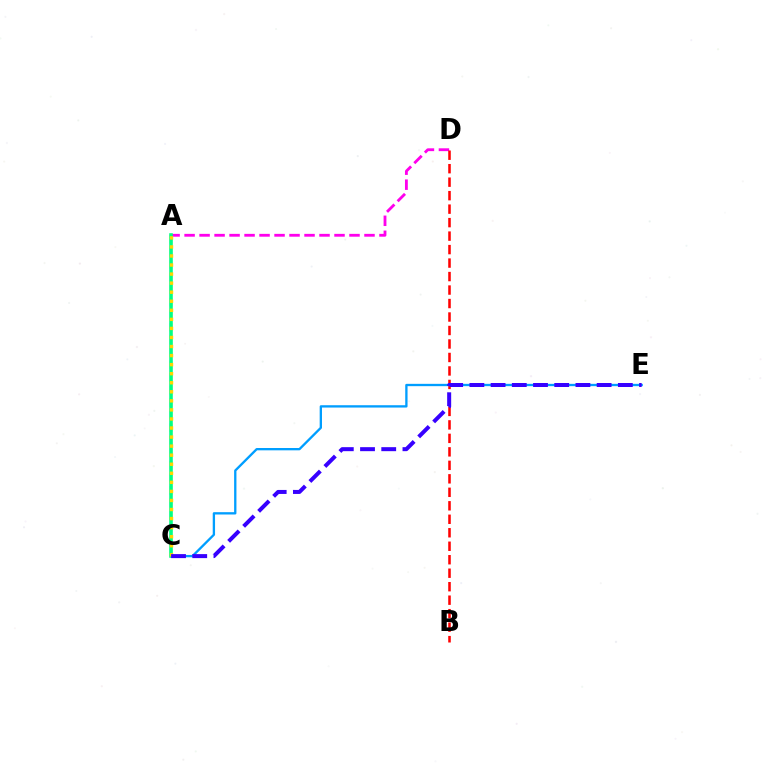{('A', 'D'): [{'color': '#ff00ed', 'line_style': 'dashed', 'thickness': 2.04}], ('B', 'D'): [{'color': '#ff0000', 'line_style': 'dashed', 'thickness': 1.83}], ('A', 'C'): [{'color': '#4fff00', 'line_style': 'dashed', 'thickness': 1.71}, {'color': '#00ff86', 'line_style': 'solid', 'thickness': 2.57}, {'color': '#ffd500', 'line_style': 'dotted', 'thickness': 2.46}], ('C', 'E'): [{'color': '#009eff', 'line_style': 'solid', 'thickness': 1.67}, {'color': '#3700ff', 'line_style': 'dashed', 'thickness': 2.88}]}